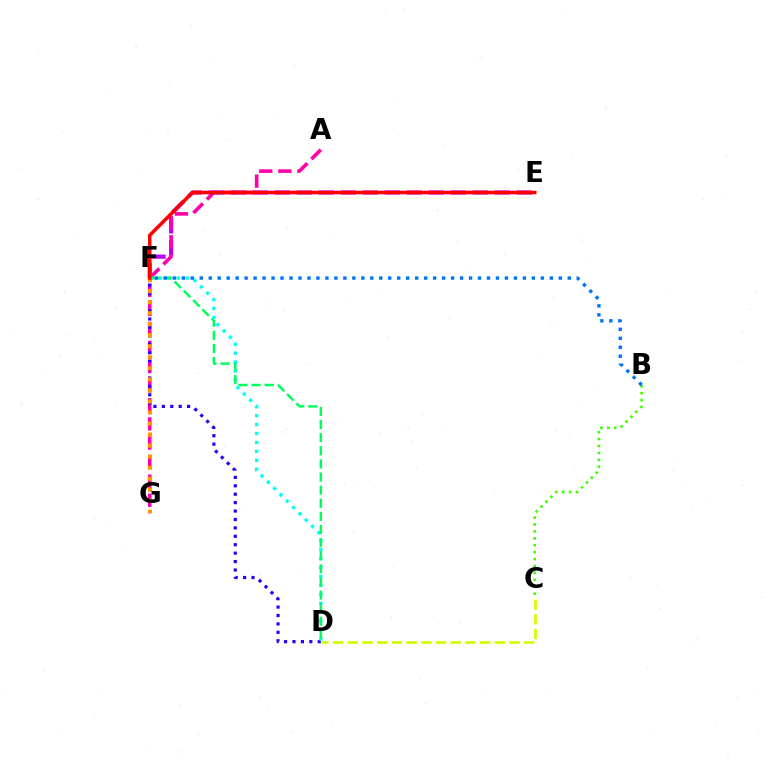{('E', 'F'): [{'color': '#b900ff', 'line_style': 'dashed', 'thickness': 2.99}, {'color': '#ff0000', 'line_style': 'solid', 'thickness': 2.54}], ('A', 'G'): [{'color': '#ff00ac', 'line_style': 'dashed', 'thickness': 2.59}], ('D', 'F'): [{'color': '#2500ff', 'line_style': 'dotted', 'thickness': 2.29}, {'color': '#00fff6', 'line_style': 'dotted', 'thickness': 2.42}, {'color': '#00ff5c', 'line_style': 'dashed', 'thickness': 1.78}], ('F', 'G'): [{'color': '#ff9400', 'line_style': 'dotted', 'thickness': 3.0}], ('B', 'C'): [{'color': '#3dff00', 'line_style': 'dotted', 'thickness': 1.88}], ('C', 'D'): [{'color': '#d1ff00', 'line_style': 'dashed', 'thickness': 2.0}], ('B', 'F'): [{'color': '#0074ff', 'line_style': 'dotted', 'thickness': 2.44}]}